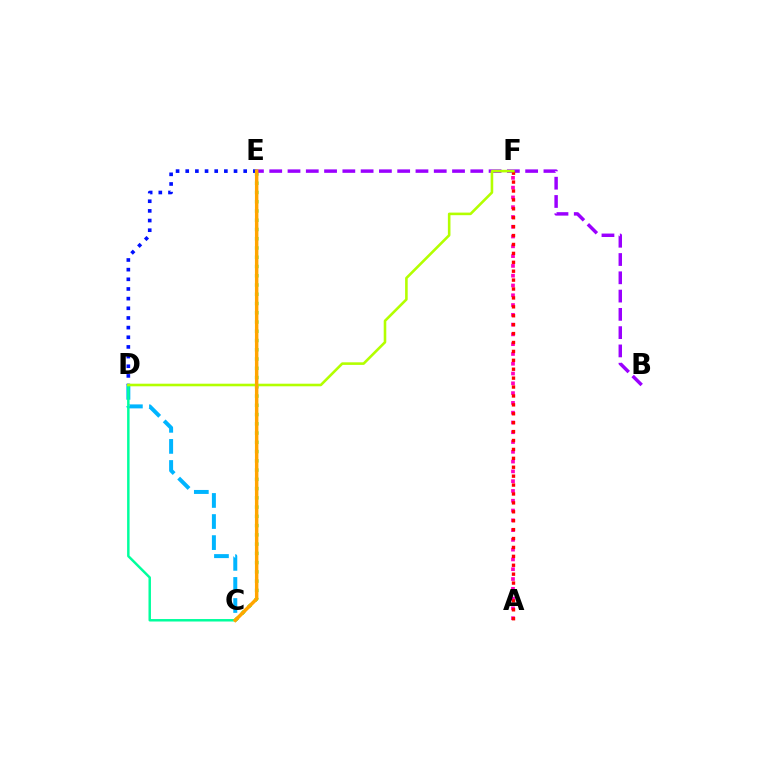{('C', 'D'): [{'color': '#00b5ff', 'line_style': 'dashed', 'thickness': 2.86}, {'color': '#00ff9d', 'line_style': 'solid', 'thickness': 1.78}], ('C', 'E'): [{'color': '#08ff00', 'line_style': 'dotted', 'thickness': 2.51}, {'color': '#ffa500', 'line_style': 'solid', 'thickness': 2.49}], ('A', 'F'): [{'color': '#ff00bd', 'line_style': 'dotted', 'thickness': 2.66}, {'color': '#ff0000', 'line_style': 'dotted', 'thickness': 2.42}], ('B', 'E'): [{'color': '#9b00ff', 'line_style': 'dashed', 'thickness': 2.48}], ('D', 'E'): [{'color': '#0010ff', 'line_style': 'dotted', 'thickness': 2.62}], ('D', 'F'): [{'color': '#b3ff00', 'line_style': 'solid', 'thickness': 1.87}]}